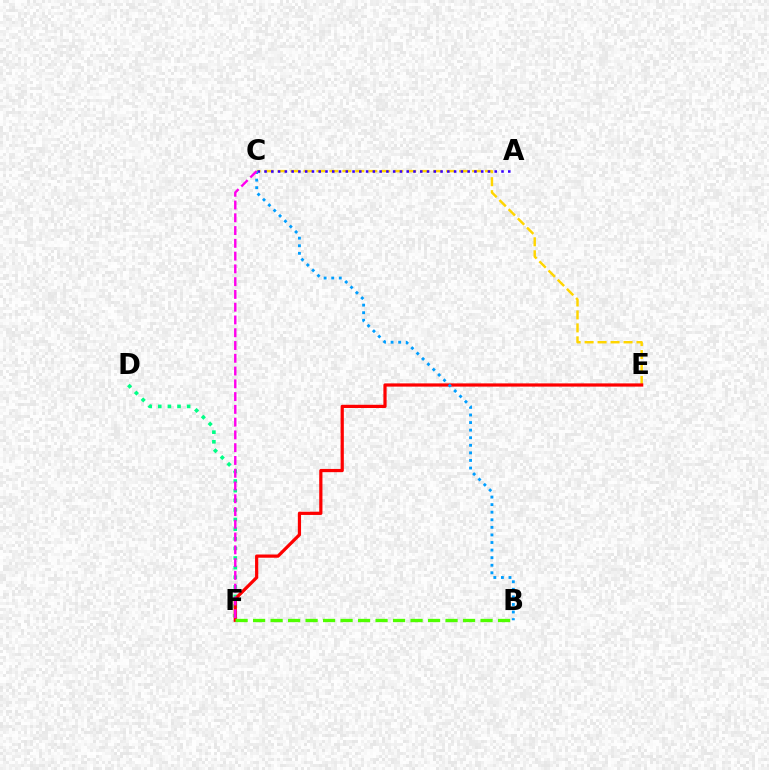{('C', 'E'): [{'color': '#ffd500', 'line_style': 'dashed', 'thickness': 1.76}], ('D', 'F'): [{'color': '#00ff86', 'line_style': 'dotted', 'thickness': 2.61}], ('A', 'C'): [{'color': '#3700ff', 'line_style': 'dotted', 'thickness': 1.84}], ('E', 'F'): [{'color': '#ff0000', 'line_style': 'solid', 'thickness': 2.32}], ('B', 'C'): [{'color': '#009eff', 'line_style': 'dotted', 'thickness': 2.06}], ('C', 'F'): [{'color': '#ff00ed', 'line_style': 'dashed', 'thickness': 1.73}], ('B', 'F'): [{'color': '#4fff00', 'line_style': 'dashed', 'thickness': 2.38}]}